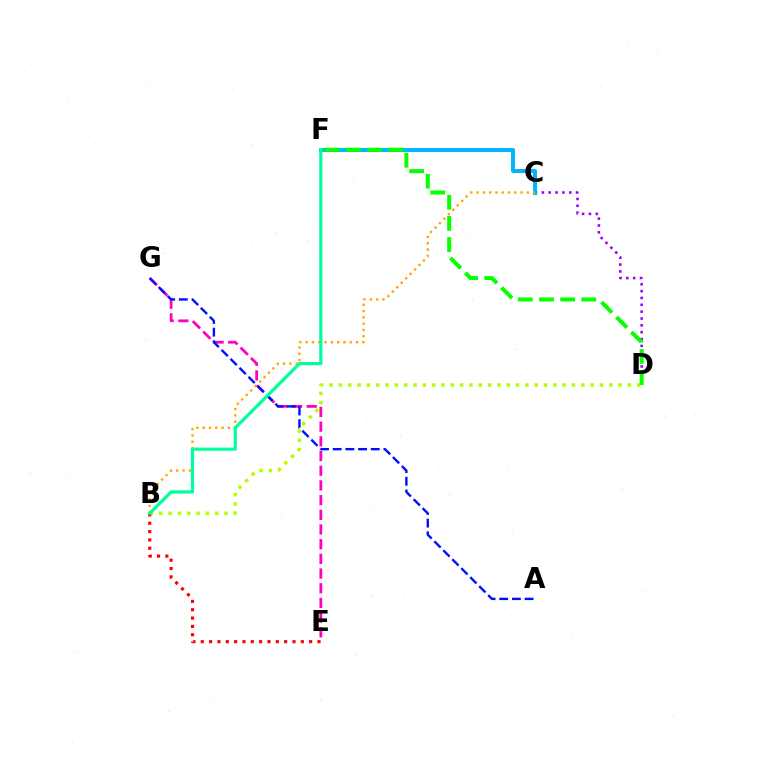{('B', 'D'): [{'color': '#b3ff00', 'line_style': 'dotted', 'thickness': 2.53}], ('E', 'G'): [{'color': '#ff00bd', 'line_style': 'dashed', 'thickness': 2.0}], ('B', 'E'): [{'color': '#ff0000', 'line_style': 'dotted', 'thickness': 2.27}], ('C', 'D'): [{'color': '#9b00ff', 'line_style': 'dotted', 'thickness': 1.86}], ('C', 'F'): [{'color': '#00b5ff', 'line_style': 'solid', 'thickness': 2.86}], ('D', 'F'): [{'color': '#08ff00', 'line_style': 'dashed', 'thickness': 2.88}], ('B', 'C'): [{'color': '#ffa500', 'line_style': 'dotted', 'thickness': 1.71}], ('A', 'G'): [{'color': '#0010ff', 'line_style': 'dashed', 'thickness': 1.72}], ('B', 'F'): [{'color': '#00ff9d', 'line_style': 'solid', 'thickness': 2.29}]}